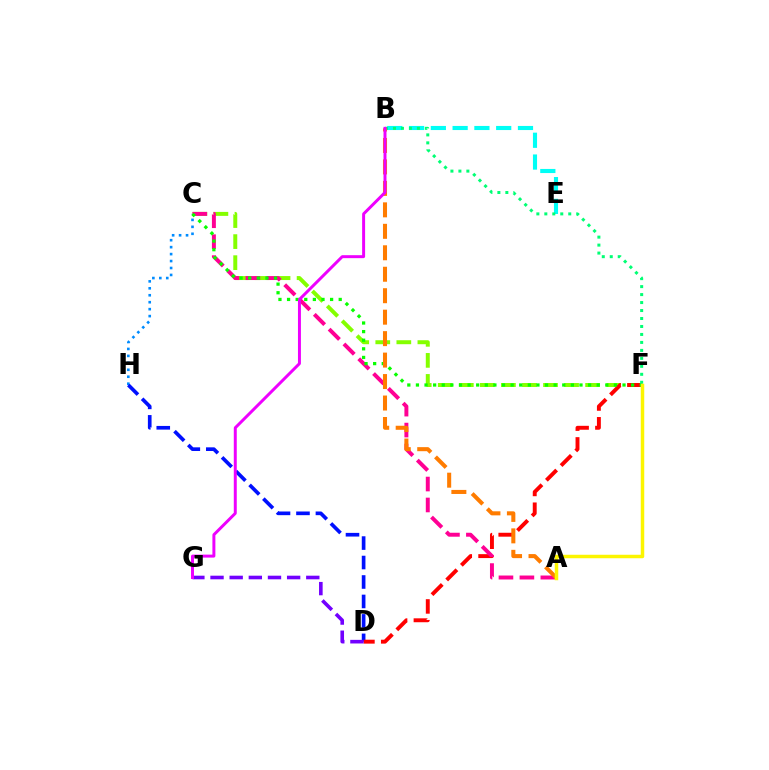{('C', 'H'): [{'color': '#008cff', 'line_style': 'dotted', 'thickness': 1.89}], ('B', 'E'): [{'color': '#00fff6', 'line_style': 'dashed', 'thickness': 2.96}], ('D', 'H'): [{'color': '#0010ff', 'line_style': 'dashed', 'thickness': 2.64}], ('C', 'F'): [{'color': '#84ff00', 'line_style': 'dashed', 'thickness': 2.86}, {'color': '#08ff00', 'line_style': 'dotted', 'thickness': 2.34}], ('D', 'F'): [{'color': '#ff0000', 'line_style': 'dashed', 'thickness': 2.82}], ('A', 'C'): [{'color': '#ff0094', 'line_style': 'dashed', 'thickness': 2.84}], ('D', 'G'): [{'color': '#7200ff', 'line_style': 'dashed', 'thickness': 2.6}], ('B', 'F'): [{'color': '#00ff74', 'line_style': 'dotted', 'thickness': 2.17}], ('A', 'B'): [{'color': '#ff7c00', 'line_style': 'dashed', 'thickness': 2.92}], ('B', 'G'): [{'color': '#ee00ff', 'line_style': 'solid', 'thickness': 2.14}], ('A', 'F'): [{'color': '#fcf500', 'line_style': 'solid', 'thickness': 2.51}]}